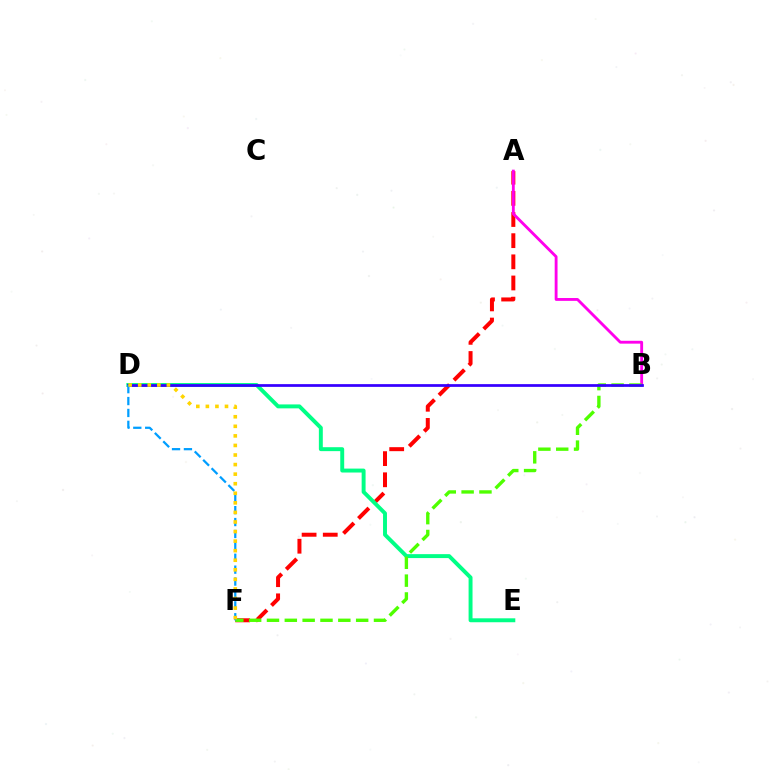{('A', 'F'): [{'color': '#ff0000', 'line_style': 'dashed', 'thickness': 2.87}], ('A', 'B'): [{'color': '#ff00ed', 'line_style': 'solid', 'thickness': 2.05}], ('D', 'E'): [{'color': '#00ff86', 'line_style': 'solid', 'thickness': 2.83}], ('B', 'F'): [{'color': '#4fff00', 'line_style': 'dashed', 'thickness': 2.42}], ('B', 'D'): [{'color': '#3700ff', 'line_style': 'solid', 'thickness': 1.97}], ('D', 'F'): [{'color': '#009eff', 'line_style': 'dashed', 'thickness': 1.62}, {'color': '#ffd500', 'line_style': 'dotted', 'thickness': 2.6}]}